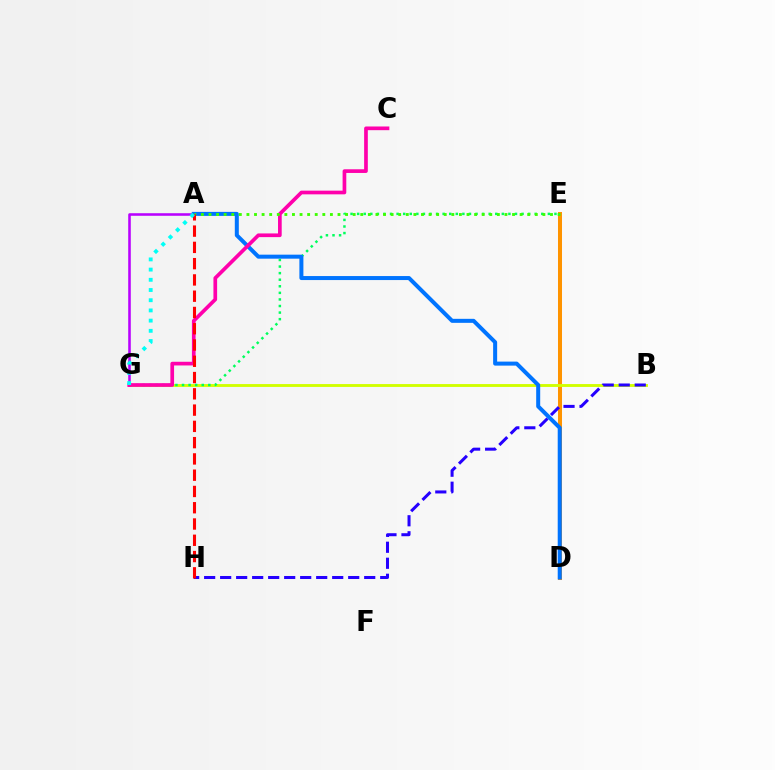{('D', 'E'): [{'color': '#ff9400', 'line_style': 'solid', 'thickness': 2.89}], ('B', 'G'): [{'color': '#d1ff00', 'line_style': 'solid', 'thickness': 2.07}], ('B', 'H'): [{'color': '#2500ff', 'line_style': 'dashed', 'thickness': 2.17}], ('A', 'G'): [{'color': '#b900ff', 'line_style': 'solid', 'thickness': 1.85}, {'color': '#00fff6', 'line_style': 'dotted', 'thickness': 2.77}], ('E', 'G'): [{'color': '#00ff5c', 'line_style': 'dotted', 'thickness': 1.79}], ('A', 'D'): [{'color': '#0074ff', 'line_style': 'solid', 'thickness': 2.89}], ('C', 'G'): [{'color': '#ff00ac', 'line_style': 'solid', 'thickness': 2.65}], ('A', 'E'): [{'color': '#3dff00', 'line_style': 'dotted', 'thickness': 2.06}], ('A', 'H'): [{'color': '#ff0000', 'line_style': 'dashed', 'thickness': 2.21}]}